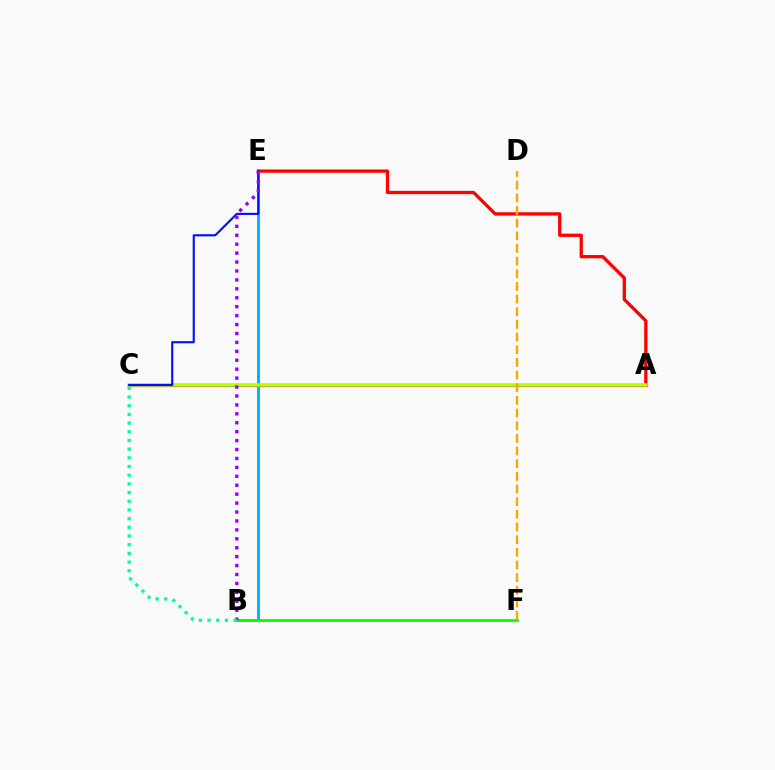{('A', 'C'): [{'color': '#ff00bd', 'line_style': 'solid', 'thickness': 2.33}, {'color': '#b3ff00', 'line_style': 'solid', 'thickness': 2.52}], ('B', 'E'): [{'color': '#00b5ff', 'line_style': 'solid', 'thickness': 2.1}, {'color': '#9b00ff', 'line_style': 'dotted', 'thickness': 2.43}], ('A', 'E'): [{'color': '#ff0000', 'line_style': 'solid', 'thickness': 2.36}], ('C', 'E'): [{'color': '#0010ff', 'line_style': 'solid', 'thickness': 1.53}], ('B', 'F'): [{'color': '#08ff00', 'line_style': 'solid', 'thickness': 2.01}], ('D', 'F'): [{'color': '#ffa500', 'line_style': 'dashed', 'thickness': 1.72}], ('B', 'C'): [{'color': '#00ff9d', 'line_style': 'dotted', 'thickness': 2.36}]}